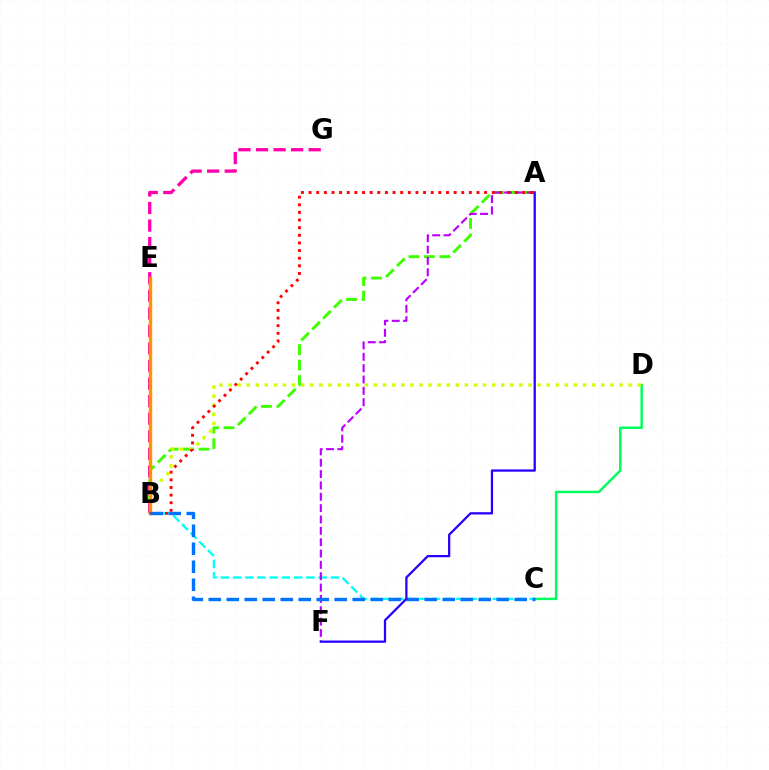{('B', 'C'): [{'color': '#00fff6', 'line_style': 'dashed', 'thickness': 1.66}, {'color': '#0074ff', 'line_style': 'dashed', 'thickness': 2.44}], ('C', 'D'): [{'color': '#00ff5c', 'line_style': 'solid', 'thickness': 1.77}], ('A', 'B'): [{'color': '#3dff00', 'line_style': 'dashed', 'thickness': 2.1}, {'color': '#ff0000', 'line_style': 'dotted', 'thickness': 2.07}], ('B', 'D'): [{'color': '#d1ff00', 'line_style': 'dotted', 'thickness': 2.47}], ('B', 'G'): [{'color': '#ff00ac', 'line_style': 'dashed', 'thickness': 2.39}], ('B', 'E'): [{'color': '#ff9400', 'line_style': 'solid', 'thickness': 2.45}], ('A', 'F'): [{'color': '#b900ff', 'line_style': 'dashed', 'thickness': 1.54}, {'color': '#2500ff', 'line_style': 'solid', 'thickness': 1.62}]}